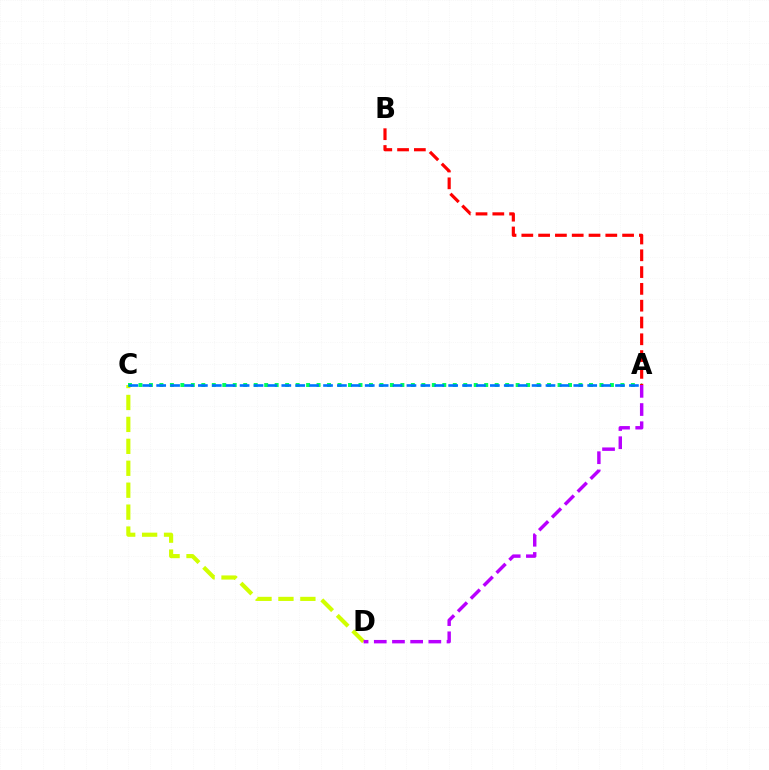{('C', 'D'): [{'color': '#d1ff00', 'line_style': 'dashed', 'thickness': 2.98}], ('A', 'C'): [{'color': '#00ff5c', 'line_style': 'dotted', 'thickness': 2.85}, {'color': '#0074ff', 'line_style': 'dashed', 'thickness': 1.89}], ('A', 'D'): [{'color': '#b900ff', 'line_style': 'dashed', 'thickness': 2.47}], ('A', 'B'): [{'color': '#ff0000', 'line_style': 'dashed', 'thickness': 2.28}]}